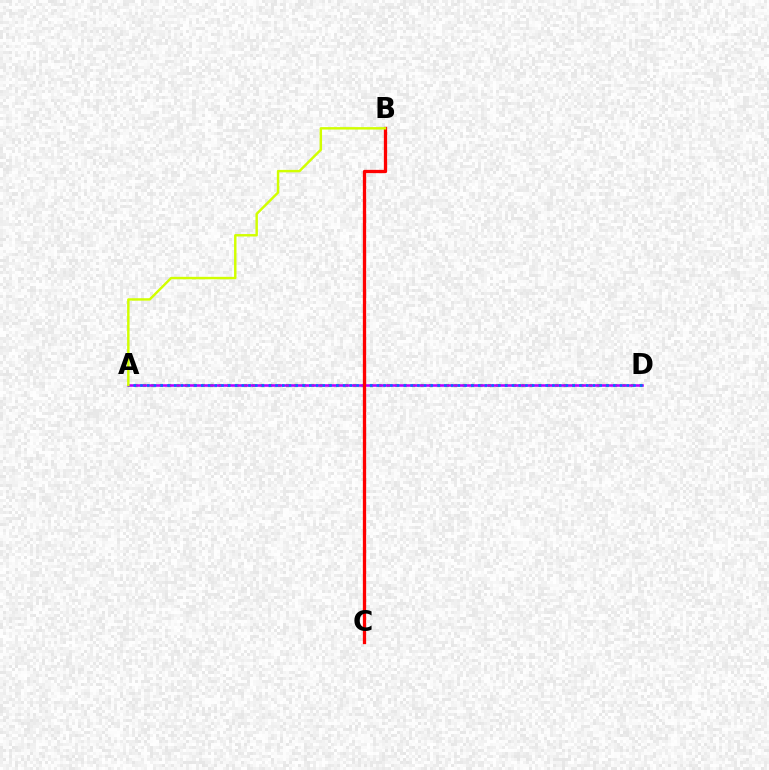{('A', 'D'): [{'color': '#00ff5c', 'line_style': 'dotted', 'thickness': 2.29}, {'color': '#b900ff', 'line_style': 'solid', 'thickness': 1.85}, {'color': '#0074ff', 'line_style': 'dotted', 'thickness': 1.83}], ('B', 'C'): [{'color': '#ff0000', 'line_style': 'solid', 'thickness': 2.37}], ('A', 'B'): [{'color': '#d1ff00', 'line_style': 'solid', 'thickness': 1.76}]}